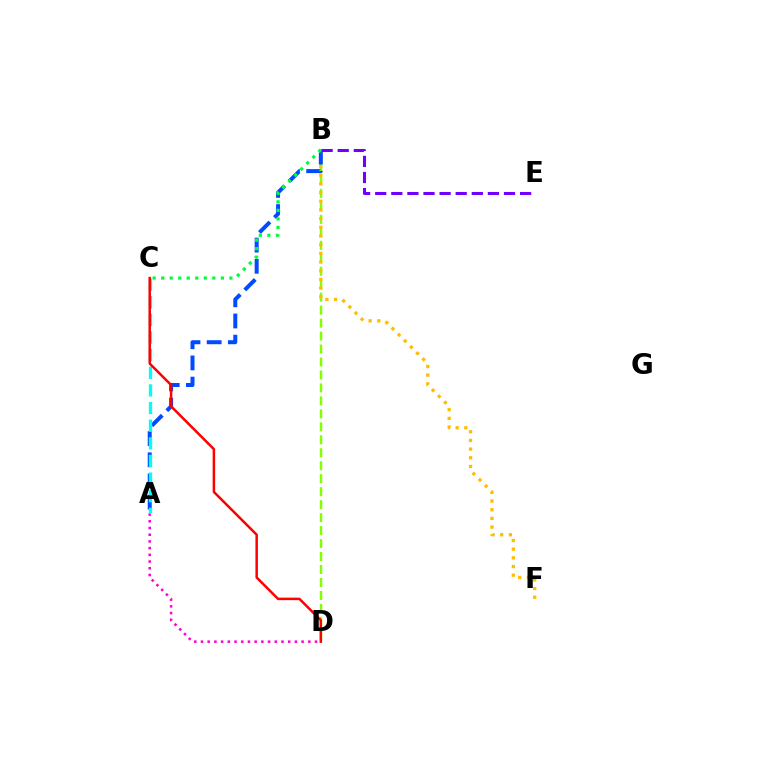{('B', 'D'): [{'color': '#84ff00', 'line_style': 'dashed', 'thickness': 1.76}], ('B', 'F'): [{'color': '#ffbd00', 'line_style': 'dotted', 'thickness': 2.36}], ('A', 'B'): [{'color': '#004bff', 'line_style': 'dashed', 'thickness': 2.88}], ('A', 'D'): [{'color': '#ff00cf', 'line_style': 'dotted', 'thickness': 1.82}], ('B', 'E'): [{'color': '#7200ff', 'line_style': 'dashed', 'thickness': 2.19}], ('B', 'C'): [{'color': '#00ff39', 'line_style': 'dotted', 'thickness': 2.32}], ('A', 'C'): [{'color': '#00fff6', 'line_style': 'dashed', 'thickness': 2.4}], ('C', 'D'): [{'color': '#ff0000', 'line_style': 'solid', 'thickness': 1.8}]}